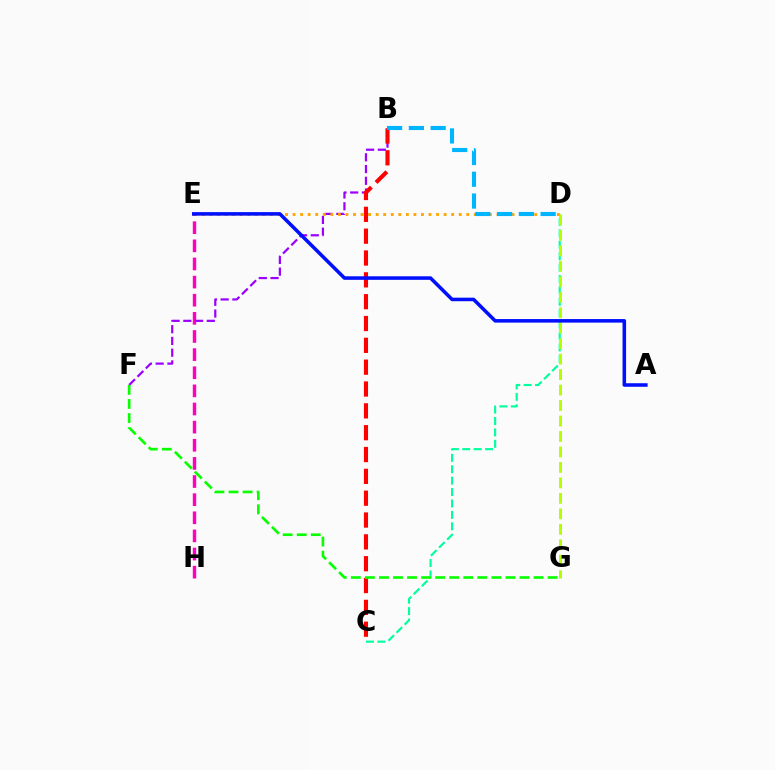{('C', 'D'): [{'color': '#00ff9d', 'line_style': 'dashed', 'thickness': 1.55}], ('E', 'H'): [{'color': '#ff00bd', 'line_style': 'dashed', 'thickness': 2.46}], ('D', 'G'): [{'color': '#b3ff00', 'line_style': 'dashed', 'thickness': 2.1}], ('B', 'F'): [{'color': '#9b00ff', 'line_style': 'dashed', 'thickness': 1.6}], ('D', 'E'): [{'color': '#ffa500', 'line_style': 'dotted', 'thickness': 2.05}], ('B', 'C'): [{'color': '#ff0000', 'line_style': 'dashed', 'thickness': 2.97}], ('F', 'G'): [{'color': '#08ff00', 'line_style': 'dashed', 'thickness': 1.91}], ('B', 'D'): [{'color': '#00b5ff', 'line_style': 'dashed', 'thickness': 2.96}], ('A', 'E'): [{'color': '#0010ff', 'line_style': 'solid', 'thickness': 2.56}]}